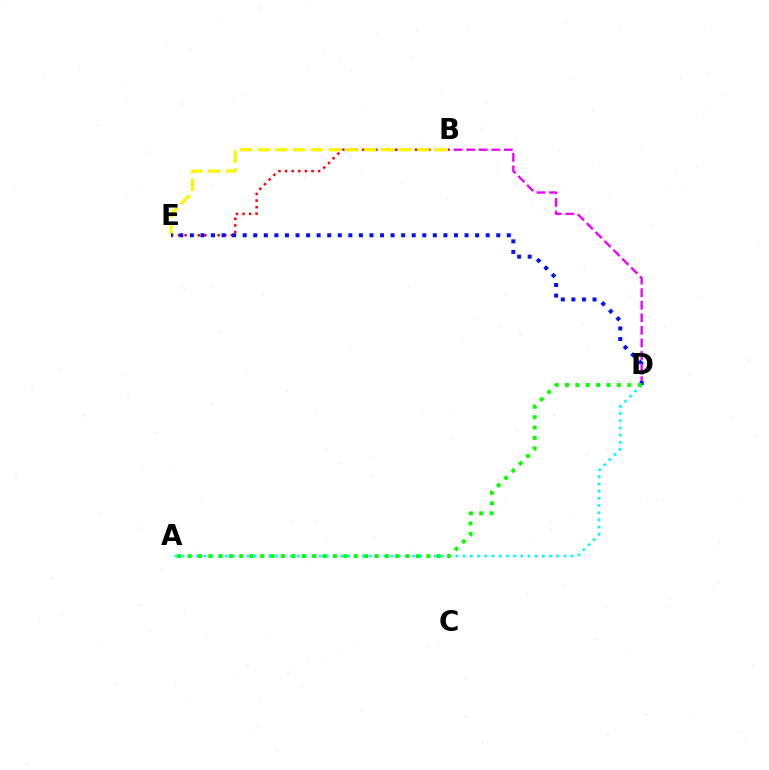{('B', 'E'): [{'color': '#ff0000', 'line_style': 'dotted', 'thickness': 1.8}, {'color': '#fcf500', 'line_style': 'dashed', 'thickness': 2.41}], ('B', 'D'): [{'color': '#ee00ff', 'line_style': 'dashed', 'thickness': 1.71}], ('A', 'D'): [{'color': '#00fff6', 'line_style': 'dotted', 'thickness': 1.96}, {'color': '#08ff00', 'line_style': 'dotted', 'thickness': 2.82}], ('D', 'E'): [{'color': '#0010ff', 'line_style': 'dotted', 'thickness': 2.87}]}